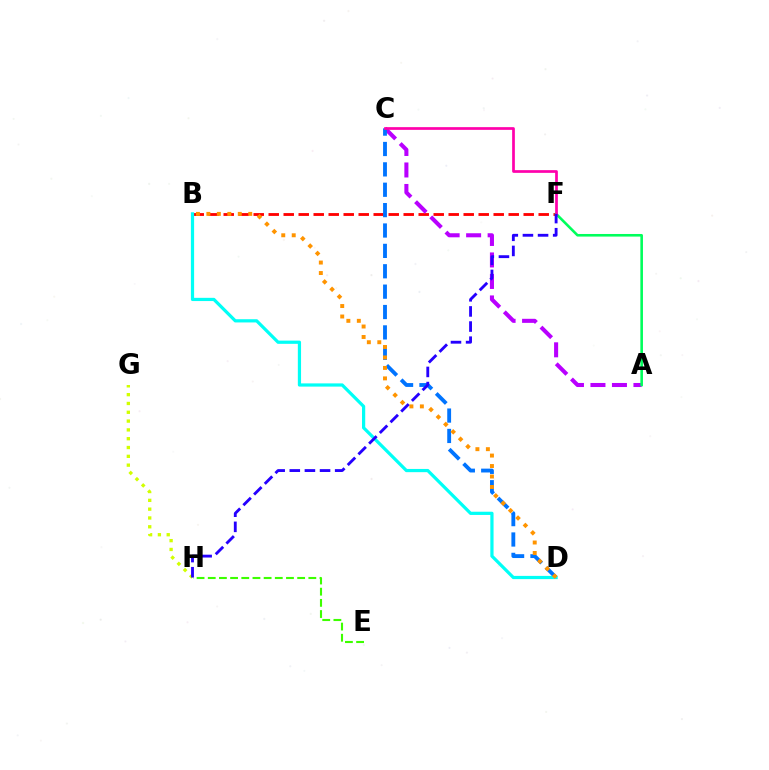{('E', 'H'): [{'color': '#3dff00', 'line_style': 'dashed', 'thickness': 1.52}], ('G', 'H'): [{'color': '#d1ff00', 'line_style': 'dotted', 'thickness': 2.39}], ('B', 'F'): [{'color': '#ff0000', 'line_style': 'dashed', 'thickness': 2.04}], ('A', 'C'): [{'color': '#b900ff', 'line_style': 'dashed', 'thickness': 2.92}], ('C', 'D'): [{'color': '#0074ff', 'line_style': 'dashed', 'thickness': 2.77}], ('B', 'D'): [{'color': '#00fff6', 'line_style': 'solid', 'thickness': 2.32}, {'color': '#ff9400', 'line_style': 'dotted', 'thickness': 2.84}], ('A', 'F'): [{'color': '#00ff5c', 'line_style': 'solid', 'thickness': 1.87}], ('C', 'F'): [{'color': '#ff00ac', 'line_style': 'solid', 'thickness': 1.95}], ('F', 'H'): [{'color': '#2500ff', 'line_style': 'dashed', 'thickness': 2.05}]}